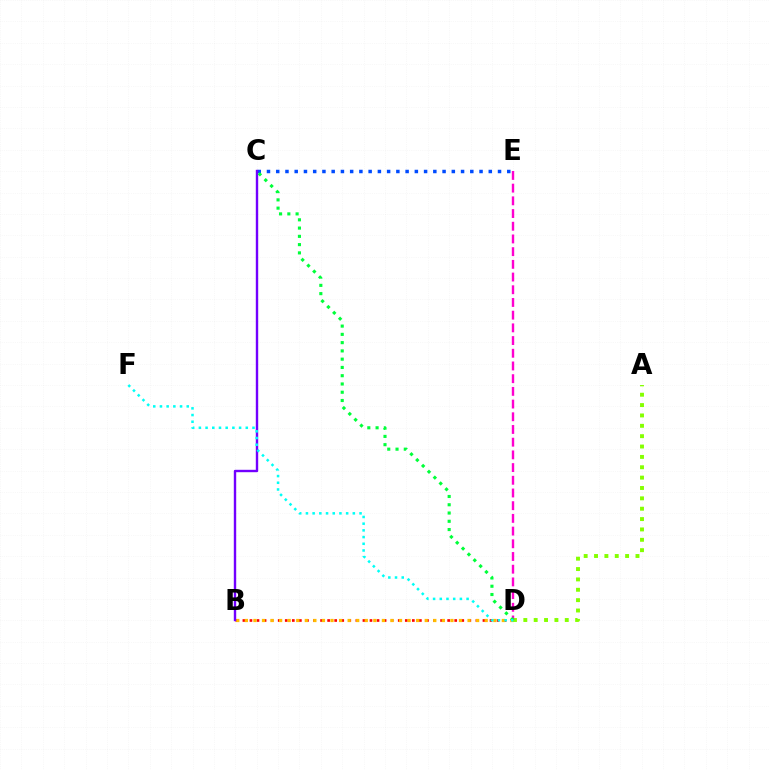{('B', 'D'): [{'color': '#ff0000', 'line_style': 'dotted', 'thickness': 1.92}, {'color': '#ffbd00', 'line_style': 'dotted', 'thickness': 2.33}], ('C', 'E'): [{'color': '#004bff', 'line_style': 'dotted', 'thickness': 2.51}], ('A', 'D'): [{'color': '#84ff00', 'line_style': 'dotted', 'thickness': 2.82}], ('D', 'E'): [{'color': '#ff00cf', 'line_style': 'dashed', 'thickness': 1.73}], ('B', 'C'): [{'color': '#7200ff', 'line_style': 'solid', 'thickness': 1.73}], ('C', 'D'): [{'color': '#00ff39', 'line_style': 'dotted', 'thickness': 2.25}], ('D', 'F'): [{'color': '#00fff6', 'line_style': 'dotted', 'thickness': 1.82}]}